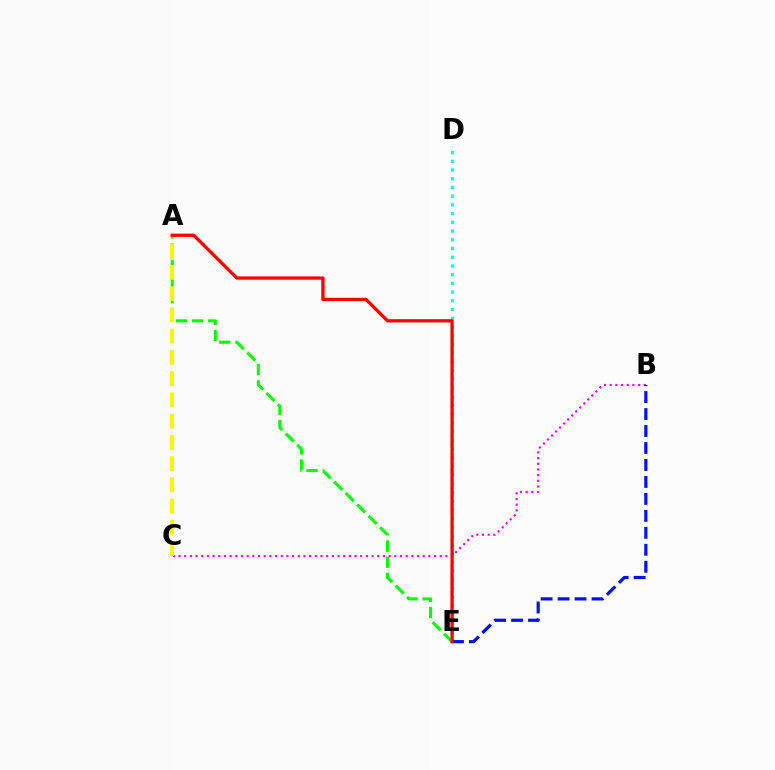{('A', 'E'): [{'color': '#08ff00', 'line_style': 'dashed', 'thickness': 2.2}, {'color': '#ff0000', 'line_style': 'solid', 'thickness': 2.36}], ('D', 'E'): [{'color': '#00fff6', 'line_style': 'dotted', 'thickness': 2.37}], ('B', 'C'): [{'color': '#ee00ff', 'line_style': 'dotted', 'thickness': 1.54}], ('B', 'E'): [{'color': '#0010ff', 'line_style': 'dashed', 'thickness': 2.31}], ('A', 'C'): [{'color': '#fcf500', 'line_style': 'dashed', 'thickness': 2.89}]}